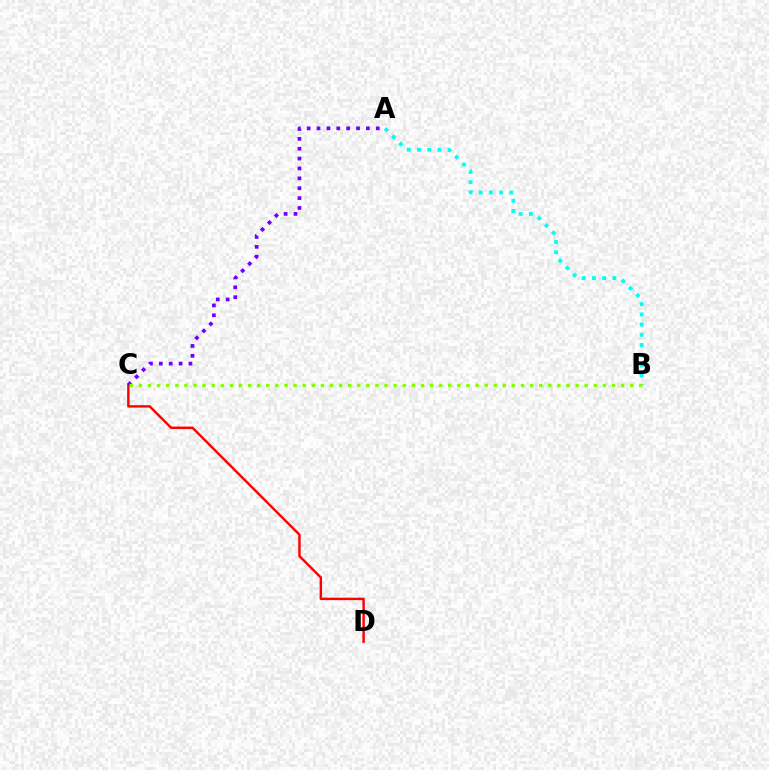{('C', 'D'): [{'color': '#ff0000', 'line_style': 'solid', 'thickness': 1.75}], ('A', 'C'): [{'color': '#7200ff', 'line_style': 'dotted', 'thickness': 2.68}], ('A', 'B'): [{'color': '#00fff6', 'line_style': 'dotted', 'thickness': 2.78}], ('B', 'C'): [{'color': '#84ff00', 'line_style': 'dotted', 'thickness': 2.47}]}